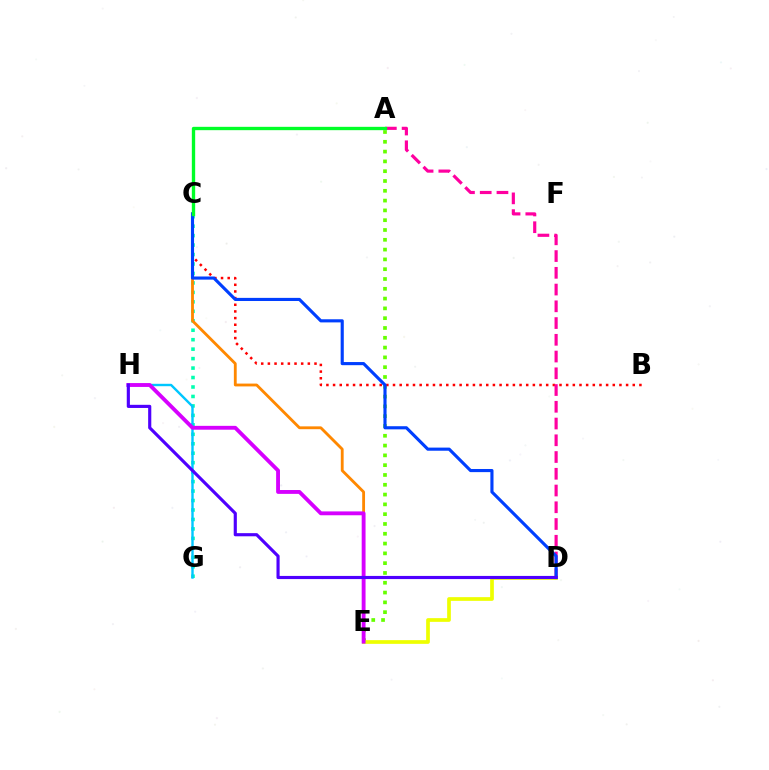{('C', 'G'): [{'color': '#00ffaf', 'line_style': 'dotted', 'thickness': 2.57}], ('A', 'E'): [{'color': '#66ff00', 'line_style': 'dotted', 'thickness': 2.66}], ('B', 'C'): [{'color': '#ff0000', 'line_style': 'dotted', 'thickness': 1.81}], ('C', 'E'): [{'color': '#ff8800', 'line_style': 'solid', 'thickness': 2.04}], ('D', 'E'): [{'color': '#eeff00', 'line_style': 'solid', 'thickness': 2.67}], ('G', 'H'): [{'color': '#00c7ff', 'line_style': 'solid', 'thickness': 1.73}], ('A', 'D'): [{'color': '#ff00a0', 'line_style': 'dashed', 'thickness': 2.27}], ('E', 'H'): [{'color': '#d600ff', 'line_style': 'solid', 'thickness': 2.77}], ('C', 'D'): [{'color': '#003fff', 'line_style': 'solid', 'thickness': 2.25}], ('A', 'C'): [{'color': '#00ff27', 'line_style': 'solid', 'thickness': 2.41}], ('D', 'H'): [{'color': '#4f00ff', 'line_style': 'solid', 'thickness': 2.26}]}